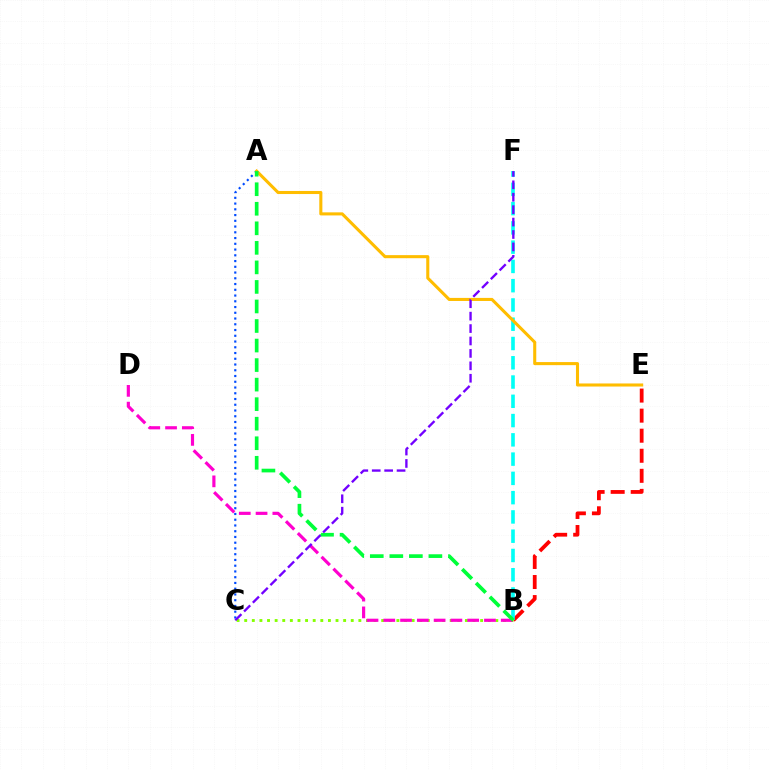{('B', 'E'): [{'color': '#ff0000', 'line_style': 'dashed', 'thickness': 2.73}], ('B', 'C'): [{'color': '#84ff00', 'line_style': 'dotted', 'thickness': 2.07}], ('A', 'C'): [{'color': '#004bff', 'line_style': 'dotted', 'thickness': 1.56}], ('B', 'F'): [{'color': '#00fff6', 'line_style': 'dashed', 'thickness': 2.62}], ('A', 'E'): [{'color': '#ffbd00', 'line_style': 'solid', 'thickness': 2.21}], ('B', 'D'): [{'color': '#ff00cf', 'line_style': 'dashed', 'thickness': 2.28}], ('A', 'B'): [{'color': '#00ff39', 'line_style': 'dashed', 'thickness': 2.65}], ('C', 'F'): [{'color': '#7200ff', 'line_style': 'dashed', 'thickness': 1.69}]}